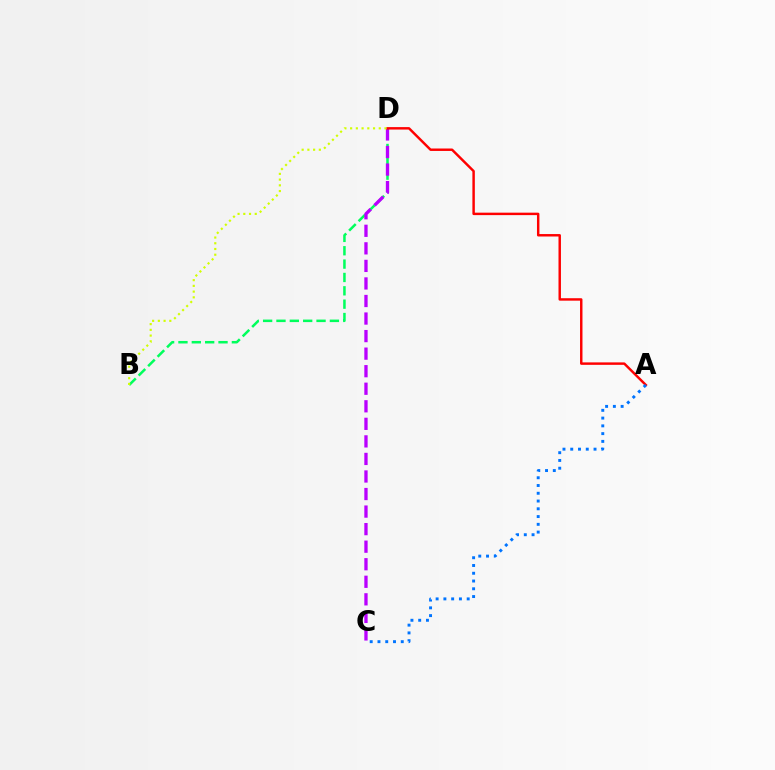{('B', 'D'): [{'color': '#00ff5c', 'line_style': 'dashed', 'thickness': 1.81}, {'color': '#d1ff00', 'line_style': 'dotted', 'thickness': 1.56}], ('C', 'D'): [{'color': '#b900ff', 'line_style': 'dashed', 'thickness': 2.38}], ('A', 'D'): [{'color': '#ff0000', 'line_style': 'solid', 'thickness': 1.76}], ('A', 'C'): [{'color': '#0074ff', 'line_style': 'dotted', 'thickness': 2.11}]}